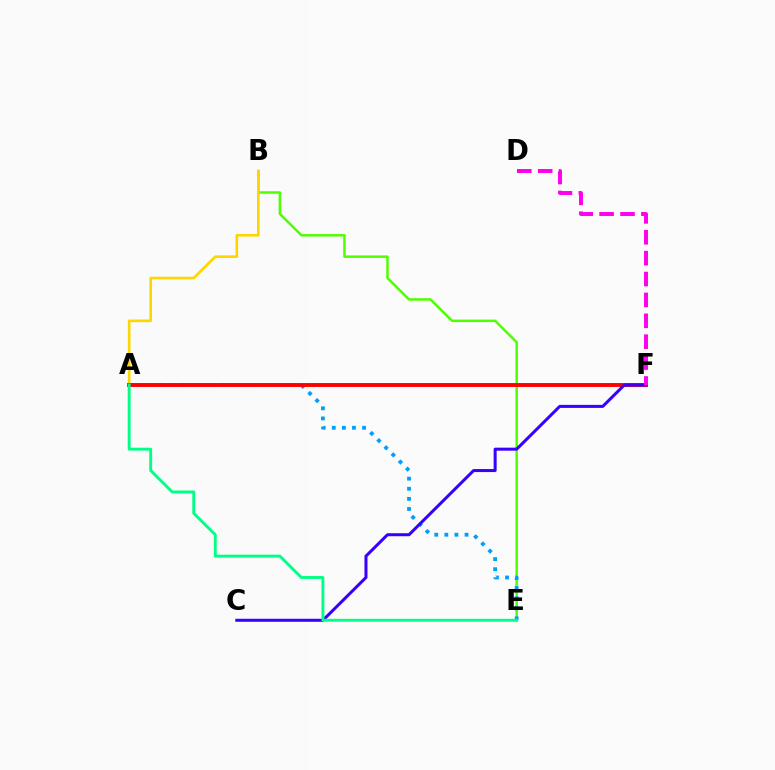{('B', 'E'): [{'color': '#4fff00', 'line_style': 'solid', 'thickness': 1.79}], ('A', 'E'): [{'color': '#009eff', 'line_style': 'dotted', 'thickness': 2.74}, {'color': '#00ff86', 'line_style': 'solid', 'thickness': 2.09}], ('A', 'B'): [{'color': '#ffd500', 'line_style': 'solid', 'thickness': 1.89}], ('A', 'F'): [{'color': '#ff0000', 'line_style': 'solid', 'thickness': 2.81}], ('C', 'F'): [{'color': '#3700ff', 'line_style': 'solid', 'thickness': 2.18}], ('D', 'F'): [{'color': '#ff00ed', 'line_style': 'dashed', 'thickness': 2.84}]}